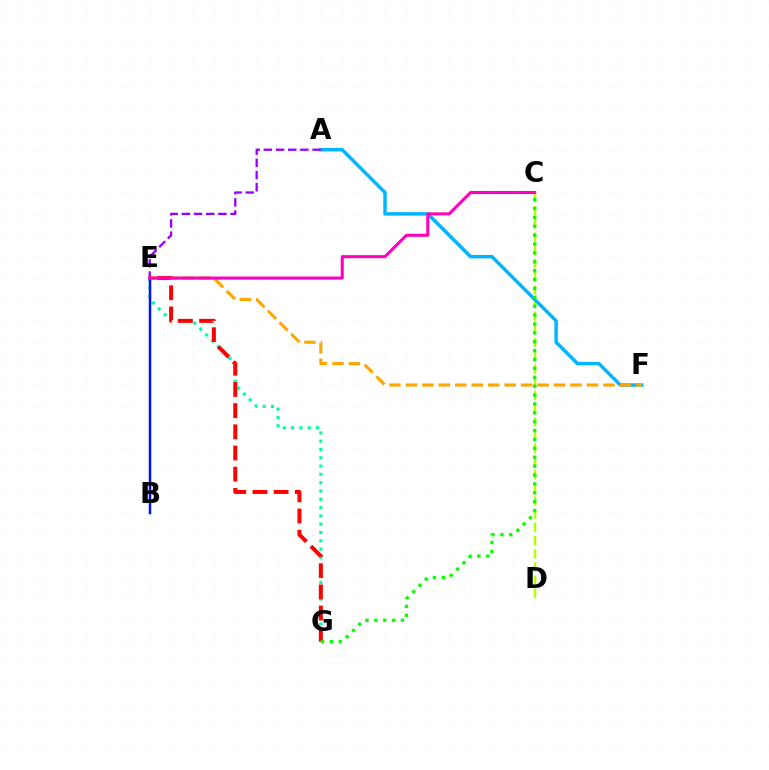{('E', 'G'): [{'color': '#00ff9d', 'line_style': 'dotted', 'thickness': 2.26}, {'color': '#ff0000', 'line_style': 'dashed', 'thickness': 2.88}], ('C', 'D'): [{'color': '#b3ff00', 'line_style': 'dashed', 'thickness': 1.79}], ('A', 'F'): [{'color': '#00b5ff', 'line_style': 'solid', 'thickness': 2.48}], ('A', 'E'): [{'color': '#9b00ff', 'line_style': 'dashed', 'thickness': 1.65}], ('E', 'F'): [{'color': '#ffa500', 'line_style': 'dashed', 'thickness': 2.24}], ('B', 'E'): [{'color': '#0010ff', 'line_style': 'solid', 'thickness': 1.79}], ('C', 'G'): [{'color': '#08ff00', 'line_style': 'dotted', 'thickness': 2.41}], ('C', 'E'): [{'color': '#ff00bd', 'line_style': 'solid', 'thickness': 2.19}]}